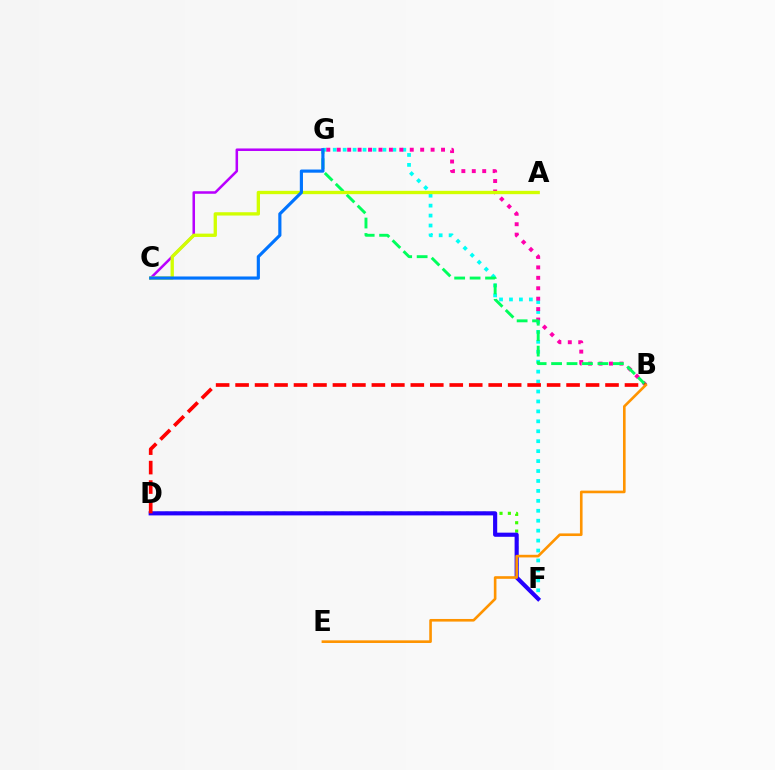{('C', 'G'): [{'color': '#b900ff', 'line_style': 'solid', 'thickness': 1.82}, {'color': '#0074ff', 'line_style': 'solid', 'thickness': 2.27}], ('F', 'G'): [{'color': '#00fff6', 'line_style': 'dotted', 'thickness': 2.7}], ('B', 'G'): [{'color': '#ff00ac', 'line_style': 'dotted', 'thickness': 2.83}, {'color': '#00ff5c', 'line_style': 'dashed', 'thickness': 2.1}], ('A', 'C'): [{'color': '#d1ff00', 'line_style': 'solid', 'thickness': 2.39}], ('D', 'F'): [{'color': '#3dff00', 'line_style': 'dotted', 'thickness': 2.27}, {'color': '#2500ff', 'line_style': 'solid', 'thickness': 2.97}], ('B', 'D'): [{'color': '#ff0000', 'line_style': 'dashed', 'thickness': 2.64}], ('B', 'E'): [{'color': '#ff9400', 'line_style': 'solid', 'thickness': 1.89}]}